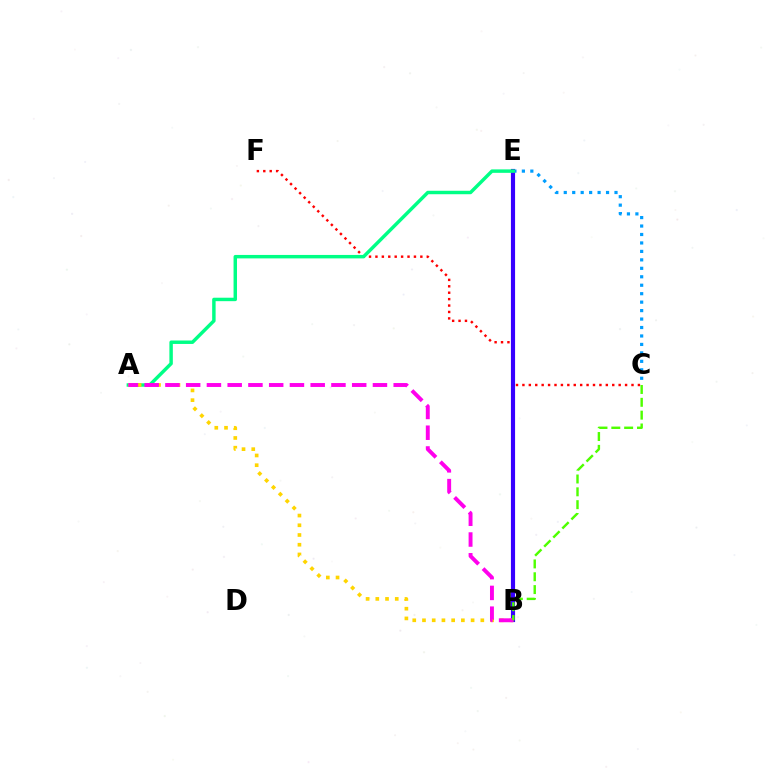{('C', 'E'): [{'color': '#009eff', 'line_style': 'dotted', 'thickness': 2.3}], ('C', 'F'): [{'color': '#ff0000', 'line_style': 'dotted', 'thickness': 1.74}], ('B', 'E'): [{'color': '#3700ff', 'line_style': 'solid', 'thickness': 2.99}], ('A', 'E'): [{'color': '#00ff86', 'line_style': 'solid', 'thickness': 2.48}], ('A', 'B'): [{'color': '#ffd500', 'line_style': 'dotted', 'thickness': 2.64}, {'color': '#ff00ed', 'line_style': 'dashed', 'thickness': 2.82}], ('B', 'C'): [{'color': '#4fff00', 'line_style': 'dashed', 'thickness': 1.74}]}